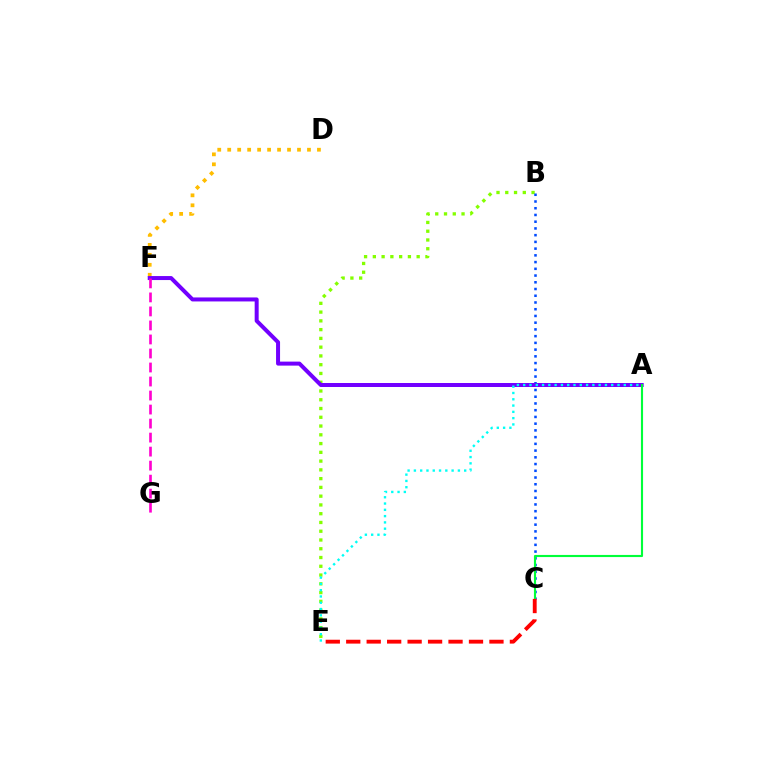{('B', 'E'): [{'color': '#84ff00', 'line_style': 'dotted', 'thickness': 2.38}], ('D', 'F'): [{'color': '#ffbd00', 'line_style': 'dotted', 'thickness': 2.71}], ('B', 'C'): [{'color': '#004bff', 'line_style': 'dotted', 'thickness': 1.83}], ('A', 'F'): [{'color': '#7200ff', 'line_style': 'solid', 'thickness': 2.88}], ('A', 'E'): [{'color': '#00fff6', 'line_style': 'dotted', 'thickness': 1.71}], ('A', 'C'): [{'color': '#00ff39', 'line_style': 'solid', 'thickness': 1.53}], ('F', 'G'): [{'color': '#ff00cf', 'line_style': 'dashed', 'thickness': 1.9}], ('C', 'E'): [{'color': '#ff0000', 'line_style': 'dashed', 'thickness': 2.78}]}